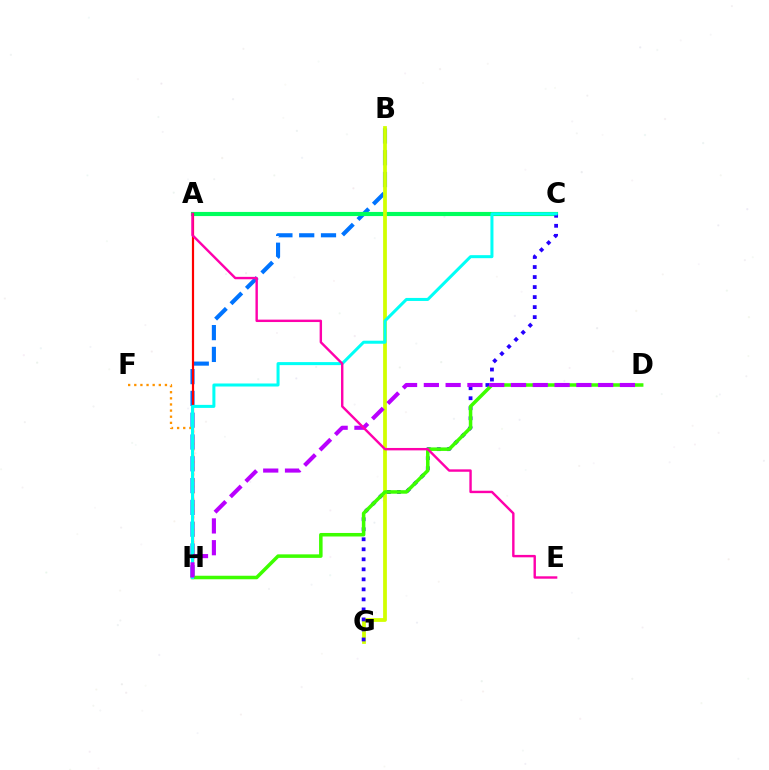{('B', 'H'): [{'color': '#0074ff', 'line_style': 'dashed', 'thickness': 2.96}], ('A', 'C'): [{'color': '#00ff5c', 'line_style': 'solid', 'thickness': 2.98}], ('B', 'G'): [{'color': '#d1ff00', 'line_style': 'solid', 'thickness': 2.71}], ('C', 'G'): [{'color': '#2500ff', 'line_style': 'dotted', 'thickness': 2.72}], ('F', 'H'): [{'color': '#ff9400', 'line_style': 'dotted', 'thickness': 1.67}], ('A', 'H'): [{'color': '#ff0000', 'line_style': 'solid', 'thickness': 1.58}], ('D', 'H'): [{'color': '#3dff00', 'line_style': 'solid', 'thickness': 2.54}, {'color': '#b900ff', 'line_style': 'dashed', 'thickness': 2.96}], ('C', 'H'): [{'color': '#00fff6', 'line_style': 'solid', 'thickness': 2.18}], ('A', 'E'): [{'color': '#ff00ac', 'line_style': 'solid', 'thickness': 1.73}]}